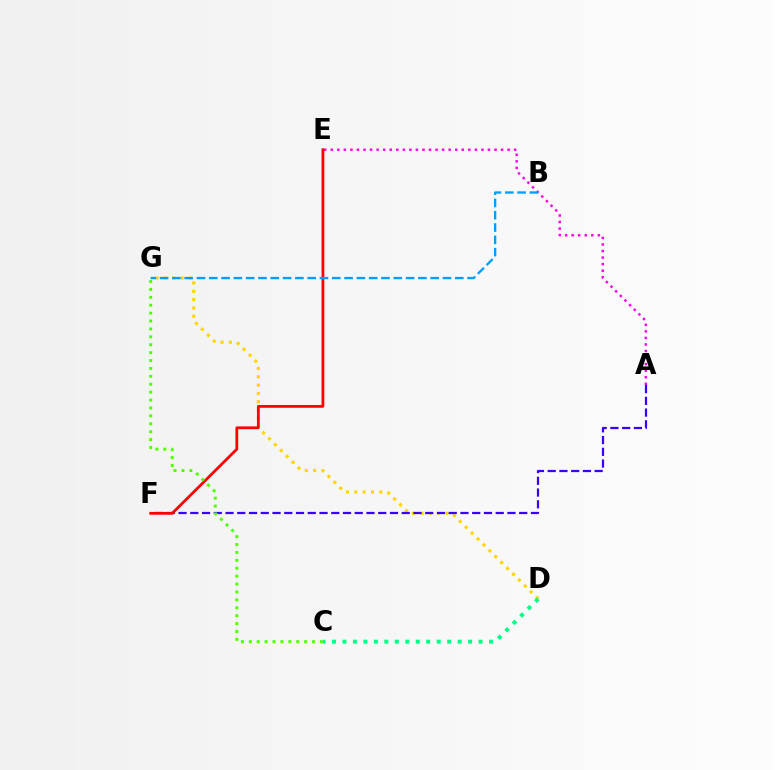{('A', 'E'): [{'color': '#ff00ed', 'line_style': 'dotted', 'thickness': 1.78}], ('D', 'G'): [{'color': '#ffd500', 'line_style': 'dotted', 'thickness': 2.26}], ('A', 'F'): [{'color': '#3700ff', 'line_style': 'dashed', 'thickness': 1.6}], ('E', 'F'): [{'color': '#ff0000', 'line_style': 'solid', 'thickness': 1.98}], ('B', 'G'): [{'color': '#009eff', 'line_style': 'dashed', 'thickness': 1.67}], ('C', 'G'): [{'color': '#4fff00', 'line_style': 'dotted', 'thickness': 2.15}], ('C', 'D'): [{'color': '#00ff86', 'line_style': 'dotted', 'thickness': 2.84}]}